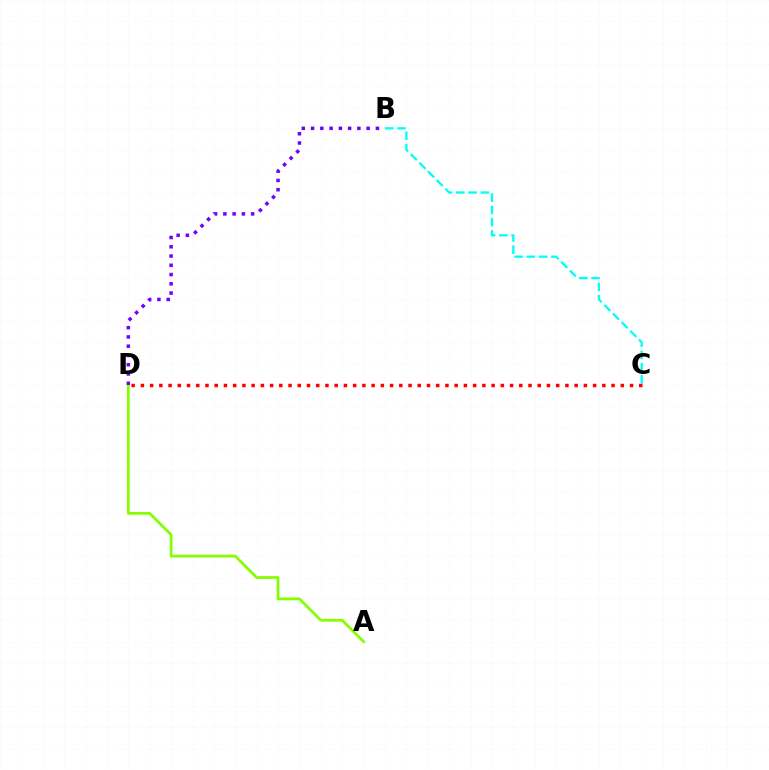{('A', 'D'): [{'color': '#84ff00', 'line_style': 'solid', 'thickness': 1.99}], ('B', 'D'): [{'color': '#7200ff', 'line_style': 'dotted', 'thickness': 2.52}], ('C', 'D'): [{'color': '#ff0000', 'line_style': 'dotted', 'thickness': 2.51}], ('B', 'C'): [{'color': '#00fff6', 'line_style': 'dashed', 'thickness': 1.66}]}